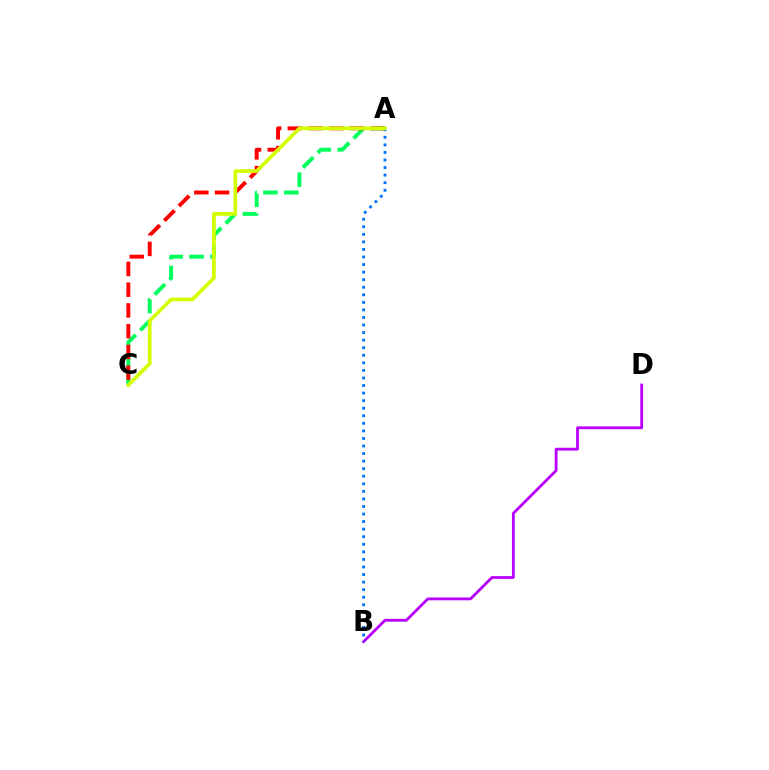{('B', 'D'): [{'color': '#b900ff', 'line_style': 'solid', 'thickness': 2.02}], ('A', 'C'): [{'color': '#00ff5c', 'line_style': 'dashed', 'thickness': 2.84}, {'color': '#ff0000', 'line_style': 'dashed', 'thickness': 2.82}, {'color': '#d1ff00', 'line_style': 'solid', 'thickness': 2.64}], ('A', 'B'): [{'color': '#0074ff', 'line_style': 'dotted', 'thickness': 2.05}]}